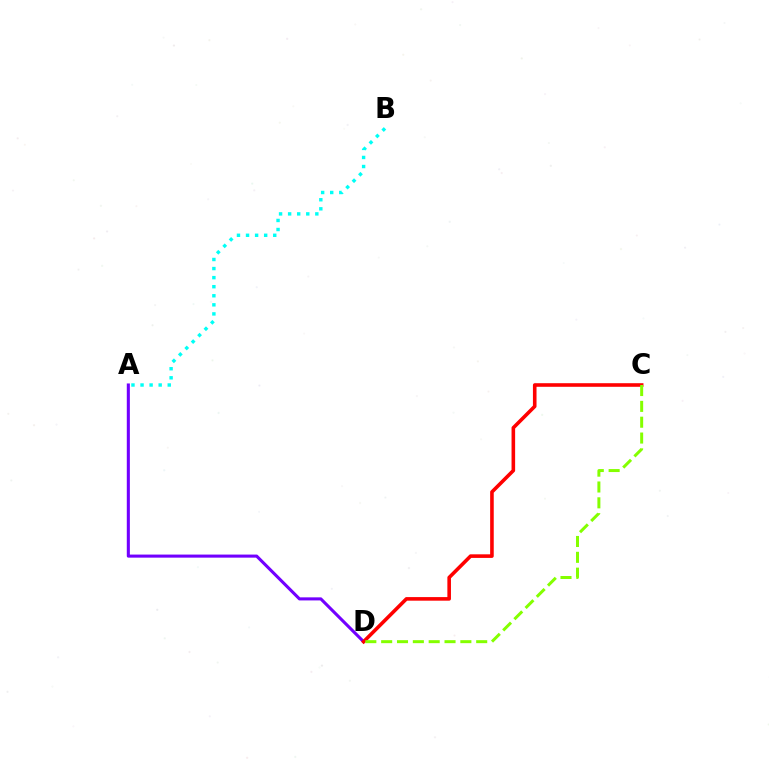{('A', 'D'): [{'color': '#7200ff', 'line_style': 'solid', 'thickness': 2.22}], ('C', 'D'): [{'color': '#ff0000', 'line_style': 'solid', 'thickness': 2.59}, {'color': '#84ff00', 'line_style': 'dashed', 'thickness': 2.15}], ('A', 'B'): [{'color': '#00fff6', 'line_style': 'dotted', 'thickness': 2.46}]}